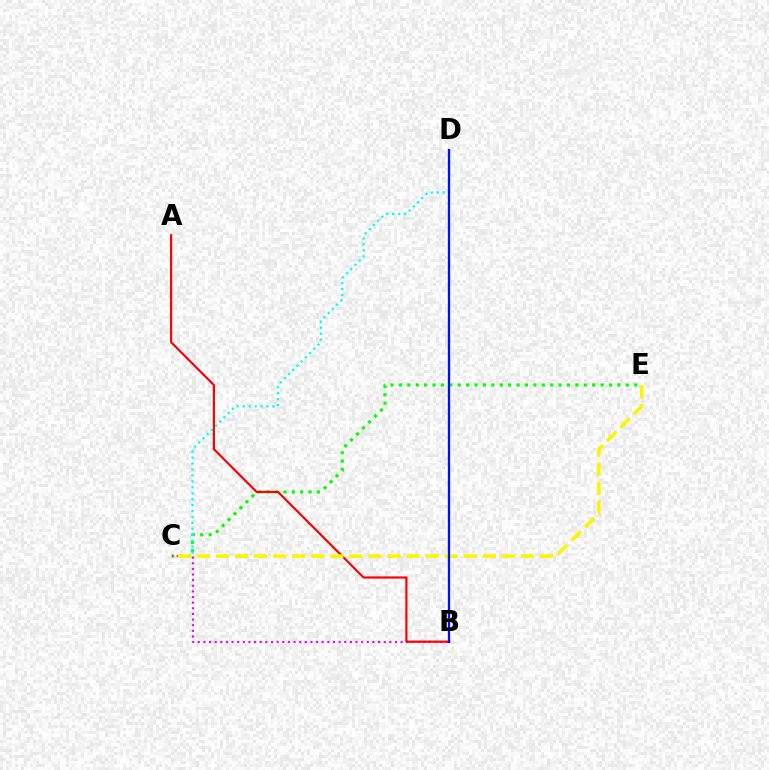{('C', 'E'): [{'color': '#08ff00', 'line_style': 'dotted', 'thickness': 2.28}, {'color': '#fcf500', 'line_style': 'dashed', 'thickness': 2.59}], ('C', 'D'): [{'color': '#00fff6', 'line_style': 'dotted', 'thickness': 1.61}], ('B', 'C'): [{'color': '#ee00ff', 'line_style': 'dotted', 'thickness': 1.53}], ('A', 'B'): [{'color': '#ff0000', 'line_style': 'solid', 'thickness': 1.57}], ('B', 'D'): [{'color': '#0010ff', 'line_style': 'solid', 'thickness': 1.67}]}